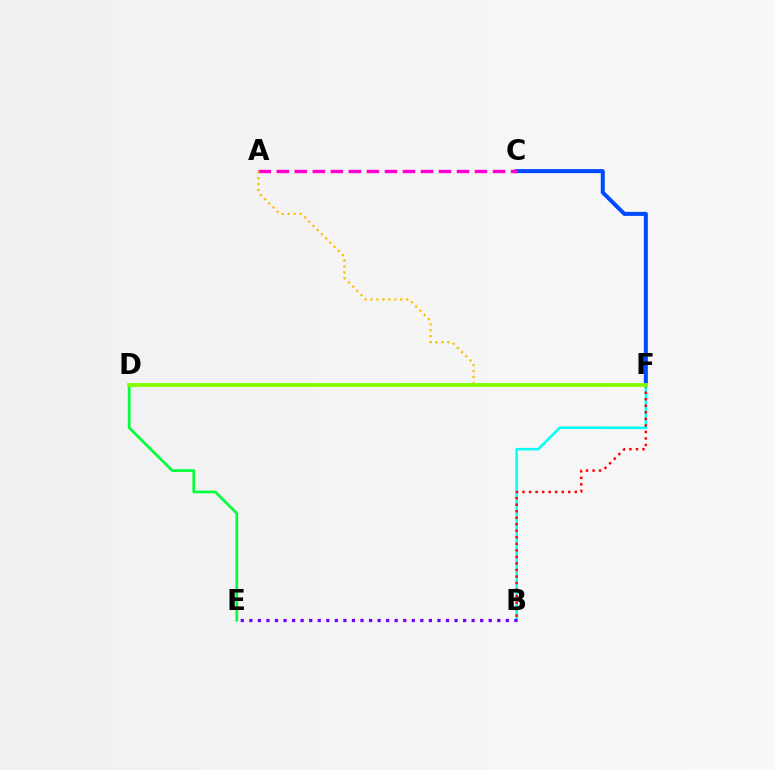{('B', 'F'): [{'color': '#00fff6', 'line_style': 'solid', 'thickness': 1.8}, {'color': '#ff0000', 'line_style': 'dotted', 'thickness': 1.77}], ('C', 'F'): [{'color': '#004bff', 'line_style': 'solid', 'thickness': 2.9}], ('A', 'C'): [{'color': '#ff00cf', 'line_style': 'dashed', 'thickness': 2.45}], ('D', 'E'): [{'color': '#00ff39', 'line_style': 'solid', 'thickness': 1.94}], ('A', 'F'): [{'color': '#ffbd00', 'line_style': 'dotted', 'thickness': 1.61}], ('B', 'E'): [{'color': '#7200ff', 'line_style': 'dotted', 'thickness': 2.32}], ('D', 'F'): [{'color': '#84ff00', 'line_style': 'solid', 'thickness': 2.77}]}